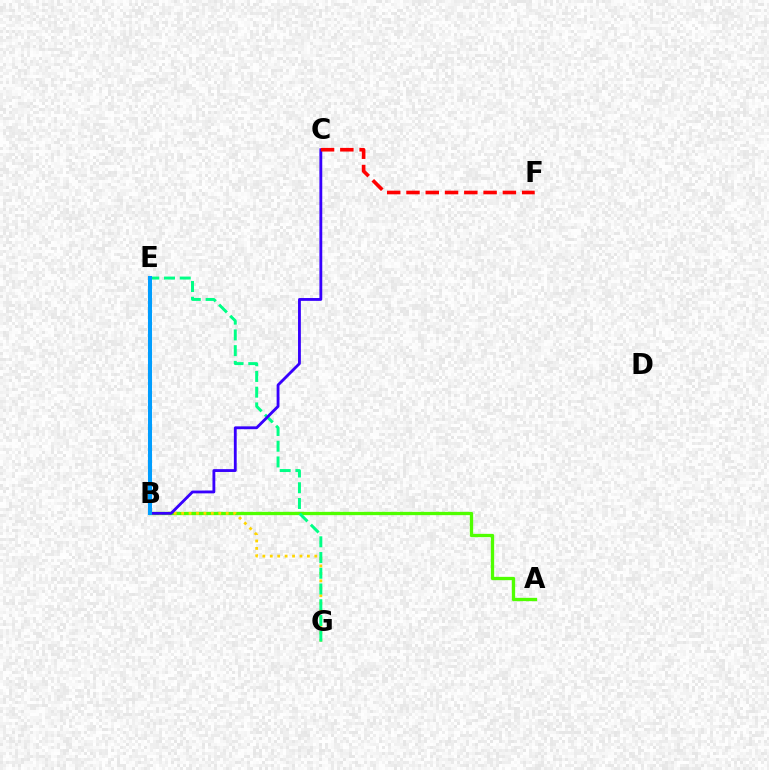{('A', 'B'): [{'color': '#4fff00', 'line_style': 'solid', 'thickness': 2.38}], ('B', 'G'): [{'color': '#ffd500', 'line_style': 'dotted', 'thickness': 2.02}], ('B', 'E'): [{'color': '#ff00ed', 'line_style': 'solid', 'thickness': 1.58}, {'color': '#009eff', 'line_style': 'solid', 'thickness': 2.91}], ('E', 'G'): [{'color': '#00ff86', 'line_style': 'dashed', 'thickness': 2.14}], ('B', 'C'): [{'color': '#3700ff', 'line_style': 'solid', 'thickness': 2.04}], ('C', 'F'): [{'color': '#ff0000', 'line_style': 'dashed', 'thickness': 2.62}]}